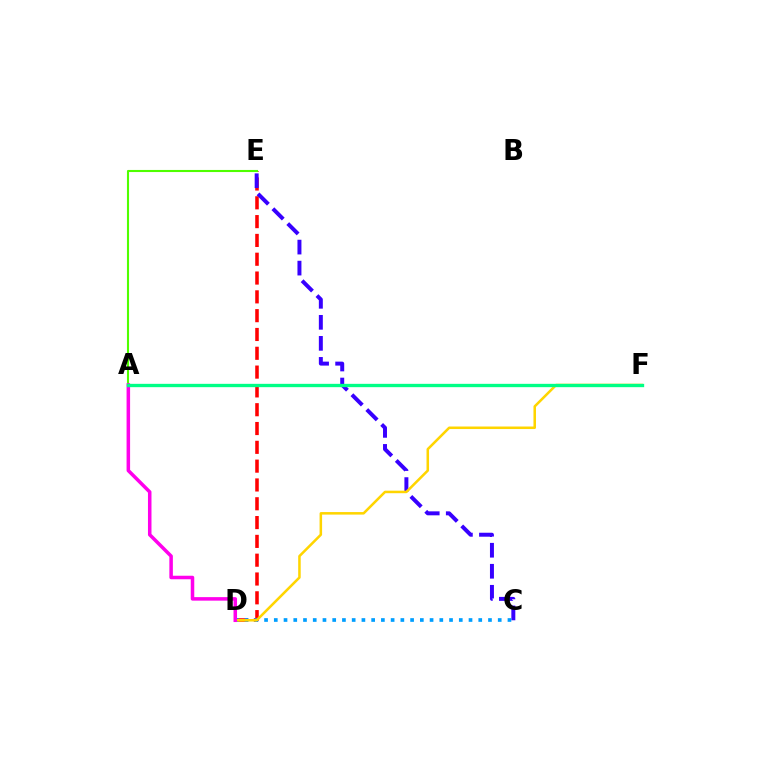{('D', 'E'): [{'color': '#ff0000', 'line_style': 'dashed', 'thickness': 2.56}], ('A', 'E'): [{'color': '#4fff00', 'line_style': 'solid', 'thickness': 1.51}], ('C', 'E'): [{'color': '#3700ff', 'line_style': 'dashed', 'thickness': 2.86}], ('C', 'D'): [{'color': '#009eff', 'line_style': 'dotted', 'thickness': 2.65}], ('D', 'F'): [{'color': '#ffd500', 'line_style': 'solid', 'thickness': 1.82}], ('A', 'D'): [{'color': '#ff00ed', 'line_style': 'solid', 'thickness': 2.54}], ('A', 'F'): [{'color': '#00ff86', 'line_style': 'solid', 'thickness': 2.4}]}